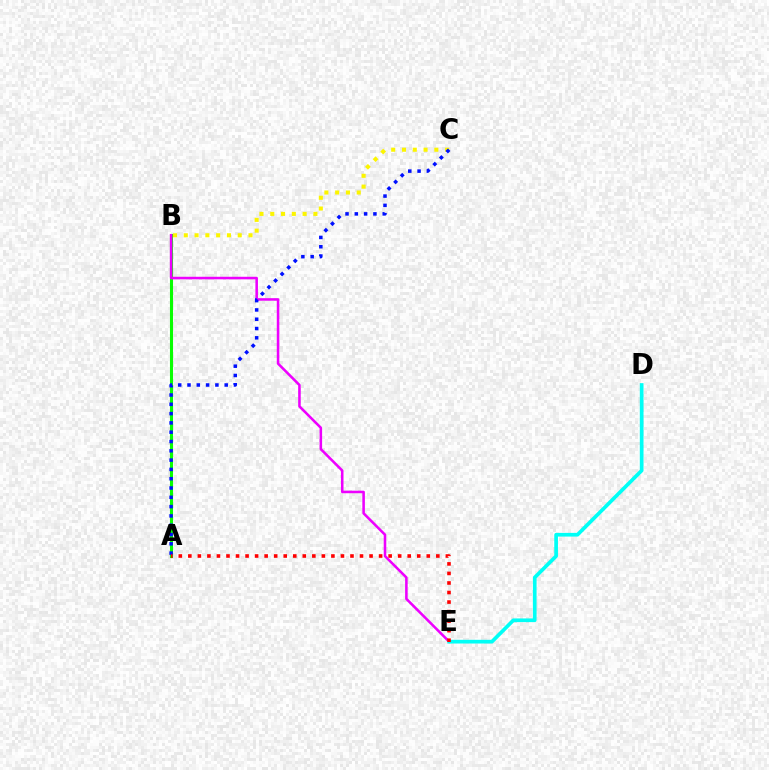{('B', 'C'): [{'color': '#fcf500', 'line_style': 'dotted', 'thickness': 2.93}], ('A', 'B'): [{'color': '#08ff00', 'line_style': 'solid', 'thickness': 2.22}], ('B', 'E'): [{'color': '#ee00ff', 'line_style': 'solid', 'thickness': 1.84}], ('D', 'E'): [{'color': '#00fff6', 'line_style': 'solid', 'thickness': 2.66}], ('A', 'C'): [{'color': '#0010ff', 'line_style': 'dotted', 'thickness': 2.53}], ('A', 'E'): [{'color': '#ff0000', 'line_style': 'dotted', 'thickness': 2.59}]}